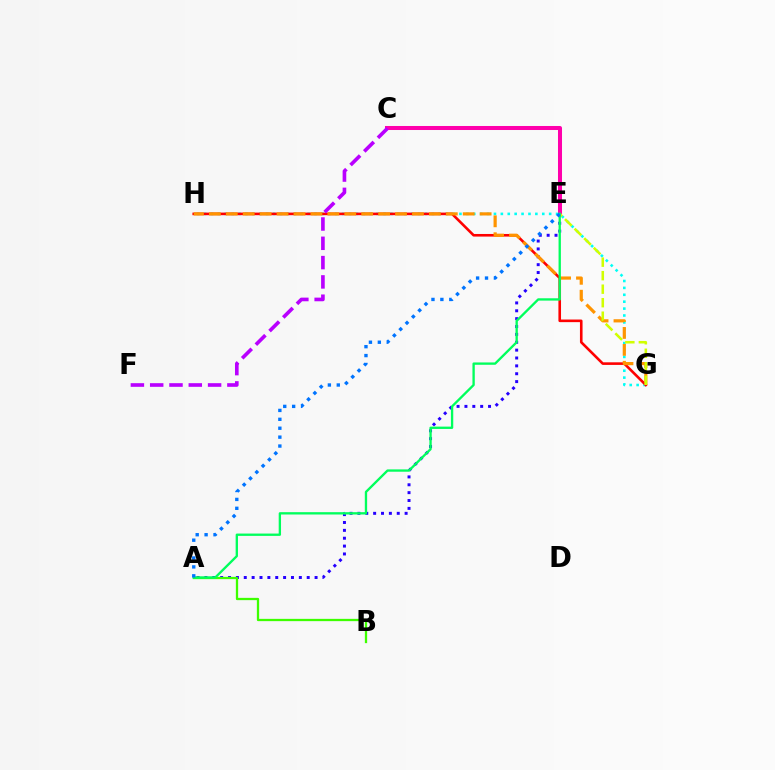{('C', 'E'): [{'color': '#ff00ac', 'line_style': 'solid', 'thickness': 2.9}], ('G', 'H'): [{'color': '#00fff6', 'line_style': 'dotted', 'thickness': 1.88}, {'color': '#ff0000', 'line_style': 'solid', 'thickness': 1.88}, {'color': '#ff9400', 'line_style': 'dashed', 'thickness': 2.3}], ('A', 'E'): [{'color': '#2500ff', 'line_style': 'dotted', 'thickness': 2.14}, {'color': '#00ff5c', 'line_style': 'solid', 'thickness': 1.68}, {'color': '#0074ff', 'line_style': 'dotted', 'thickness': 2.42}], ('C', 'F'): [{'color': '#b900ff', 'line_style': 'dashed', 'thickness': 2.62}], ('E', 'G'): [{'color': '#d1ff00', 'line_style': 'dashed', 'thickness': 1.84}], ('A', 'B'): [{'color': '#3dff00', 'line_style': 'solid', 'thickness': 1.65}]}